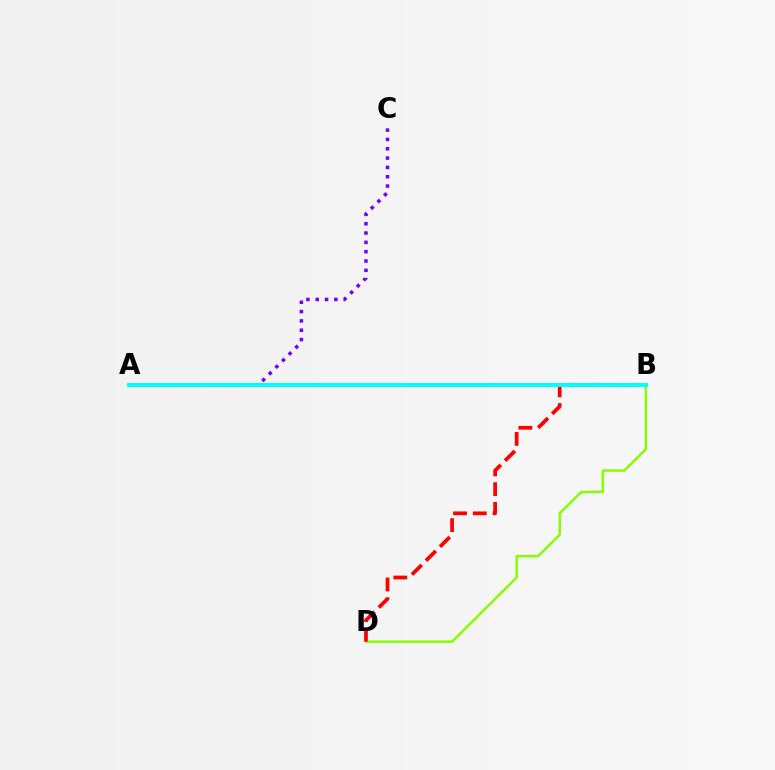{('B', 'D'): [{'color': '#84ff00', 'line_style': 'solid', 'thickness': 1.76}, {'color': '#ff0000', 'line_style': 'dashed', 'thickness': 2.68}], ('A', 'C'): [{'color': '#7200ff', 'line_style': 'dotted', 'thickness': 2.53}], ('A', 'B'): [{'color': '#00fff6', 'line_style': 'solid', 'thickness': 2.84}]}